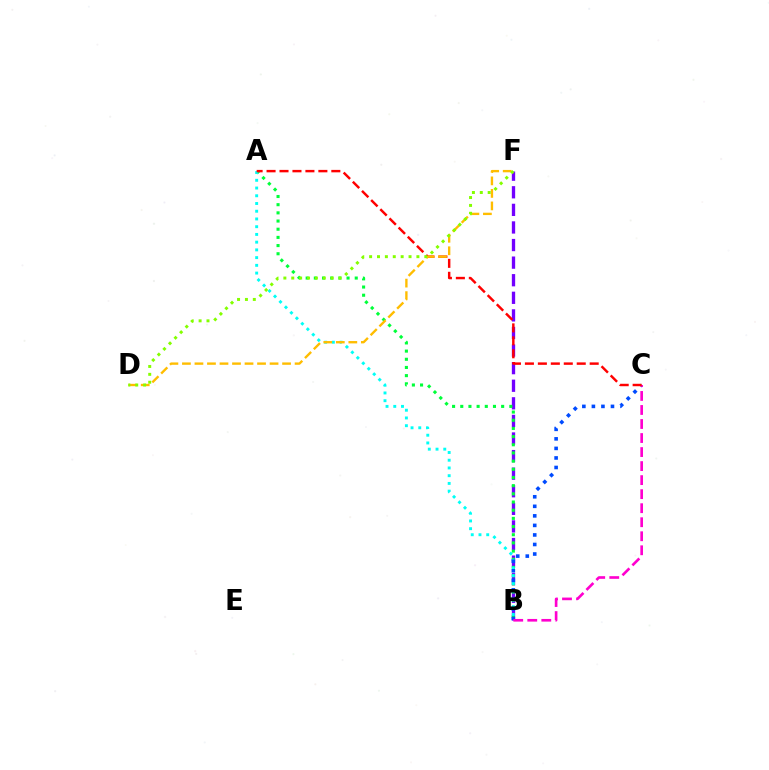{('B', 'F'): [{'color': '#7200ff', 'line_style': 'dashed', 'thickness': 2.39}], ('A', 'B'): [{'color': '#00ff39', 'line_style': 'dotted', 'thickness': 2.22}, {'color': '#00fff6', 'line_style': 'dotted', 'thickness': 2.1}], ('B', 'C'): [{'color': '#004bff', 'line_style': 'dotted', 'thickness': 2.59}, {'color': '#ff00cf', 'line_style': 'dashed', 'thickness': 1.91}], ('A', 'C'): [{'color': '#ff0000', 'line_style': 'dashed', 'thickness': 1.76}], ('D', 'F'): [{'color': '#ffbd00', 'line_style': 'dashed', 'thickness': 1.7}, {'color': '#84ff00', 'line_style': 'dotted', 'thickness': 2.14}]}